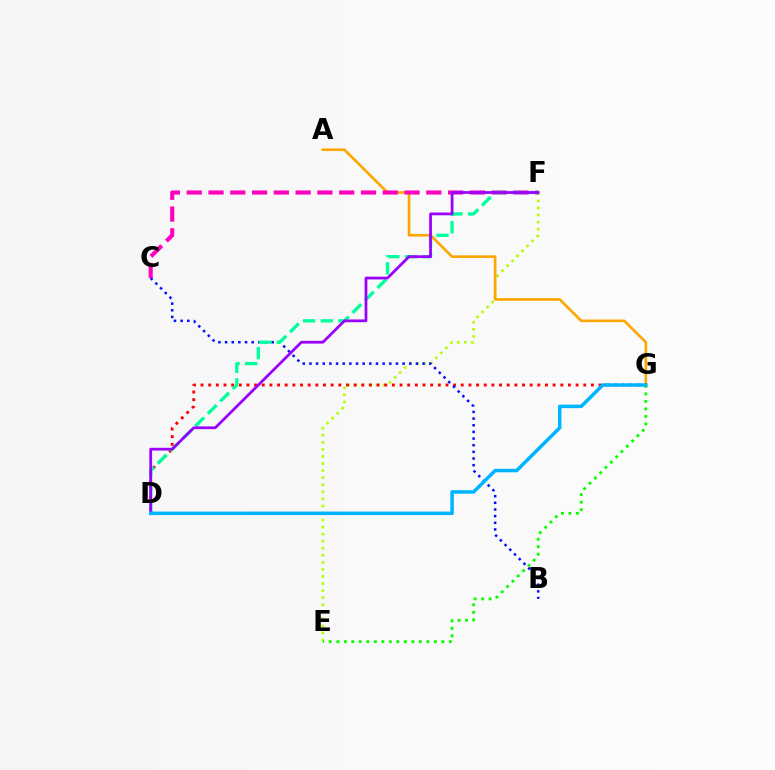{('E', 'F'): [{'color': '#b3ff00', 'line_style': 'dotted', 'thickness': 1.92}], ('A', 'G'): [{'color': '#ffa500', 'line_style': 'solid', 'thickness': 1.89}], ('D', 'G'): [{'color': '#ff0000', 'line_style': 'dotted', 'thickness': 2.08}, {'color': '#00b5ff', 'line_style': 'solid', 'thickness': 2.52}], ('B', 'C'): [{'color': '#0010ff', 'line_style': 'dotted', 'thickness': 1.81}], ('C', 'F'): [{'color': '#ff00bd', 'line_style': 'dashed', 'thickness': 2.96}], ('D', 'F'): [{'color': '#00ff9d', 'line_style': 'dashed', 'thickness': 2.39}, {'color': '#9b00ff', 'line_style': 'solid', 'thickness': 1.99}], ('E', 'G'): [{'color': '#08ff00', 'line_style': 'dotted', 'thickness': 2.04}]}